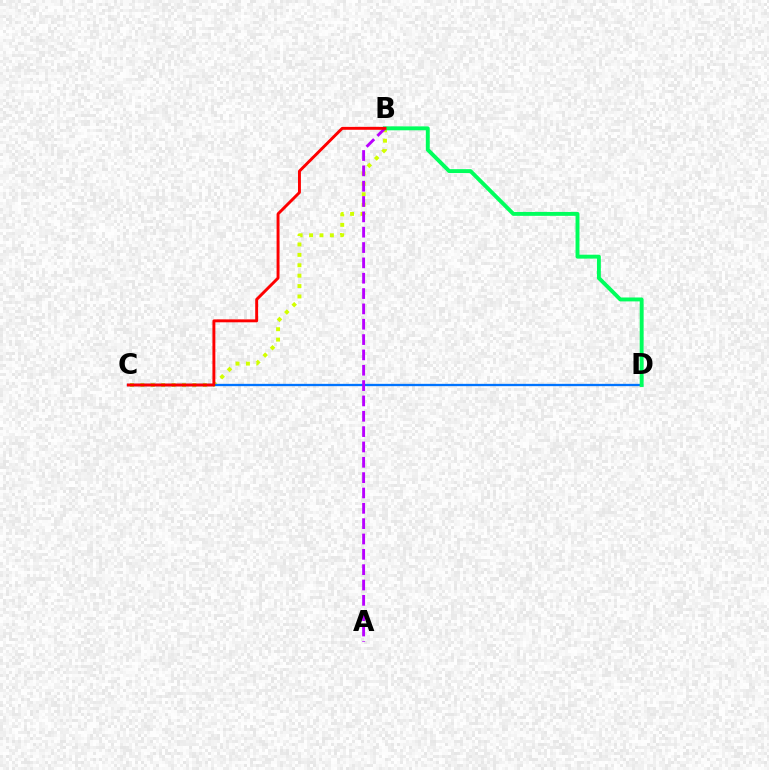{('B', 'C'): [{'color': '#d1ff00', 'line_style': 'dotted', 'thickness': 2.83}, {'color': '#ff0000', 'line_style': 'solid', 'thickness': 2.1}], ('C', 'D'): [{'color': '#0074ff', 'line_style': 'solid', 'thickness': 1.66}], ('B', 'D'): [{'color': '#00ff5c', 'line_style': 'solid', 'thickness': 2.82}], ('A', 'B'): [{'color': '#b900ff', 'line_style': 'dashed', 'thickness': 2.08}]}